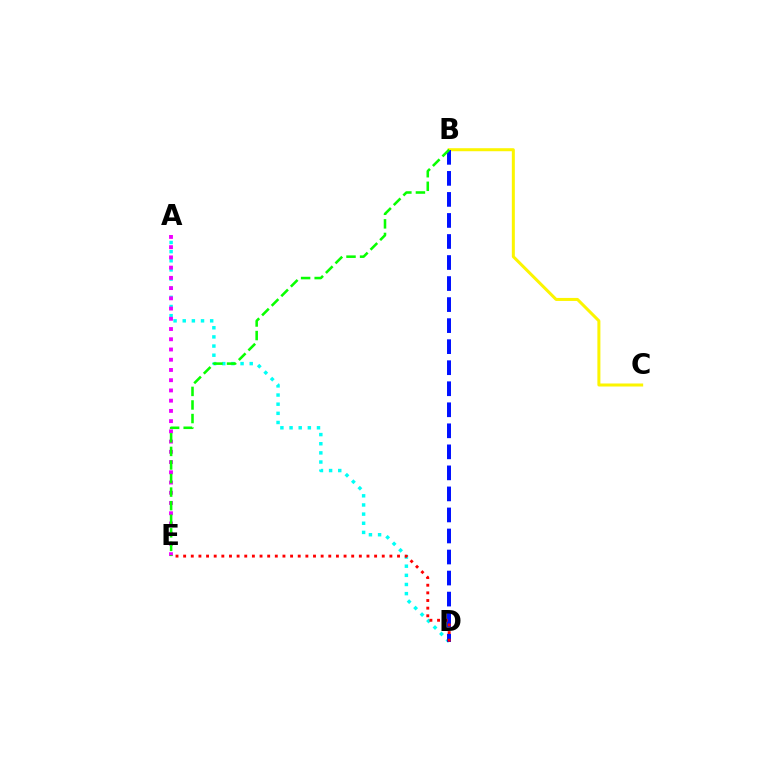{('A', 'D'): [{'color': '#00fff6', 'line_style': 'dotted', 'thickness': 2.49}], ('A', 'E'): [{'color': '#ee00ff', 'line_style': 'dotted', 'thickness': 2.78}], ('B', 'C'): [{'color': '#fcf500', 'line_style': 'solid', 'thickness': 2.17}], ('B', 'D'): [{'color': '#0010ff', 'line_style': 'dashed', 'thickness': 2.86}], ('D', 'E'): [{'color': '#ff0000', 'line_style': 'dotted', 'thickness': 2.08}], ('B', 'E'): [{'color': '#08ff00', 'line_style': 'dashed', 'thickness': 1.84}]}